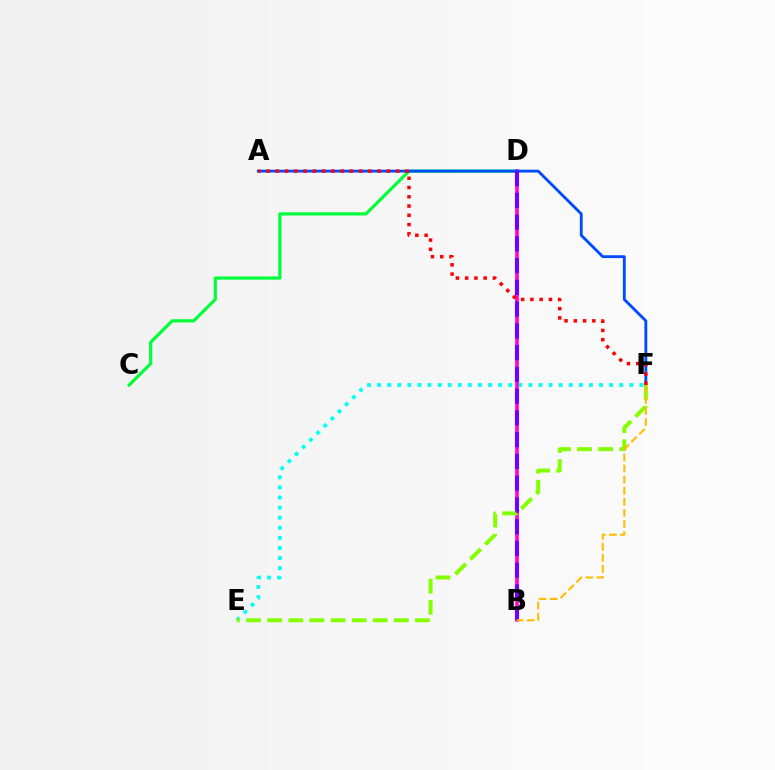{('C', 'D'): [{'color': '#00ff39', 'line_style': 'solid', 'thickness': 2.3}], ('E', 'F'): [{'color': '#00fff6', 'line_style': 'dotted', 'thickness': 2.74}, {'color': '#84ff00', 'line_style': 'dashed', 'thickness': 2.87}], ('B', 'D'): [{'color': '#ff00cf', 'line_style': 'solid', 'thickness': 2.59}, {'color': '#7200ff', 'line_style': 'dashed', 'thickness': 2.96}], ('A', 'F'): [{'color': '#004bff', 'line_style': 'solid', 'thickness': 2.05}, {'color': '#ff0000', 'line_style': 'dotted', 'thickness': 2.52}], ('B', 'F'): [{'color': '#ffbd00', 'line_style': 'dashed', 'thickness': 1.51}]}